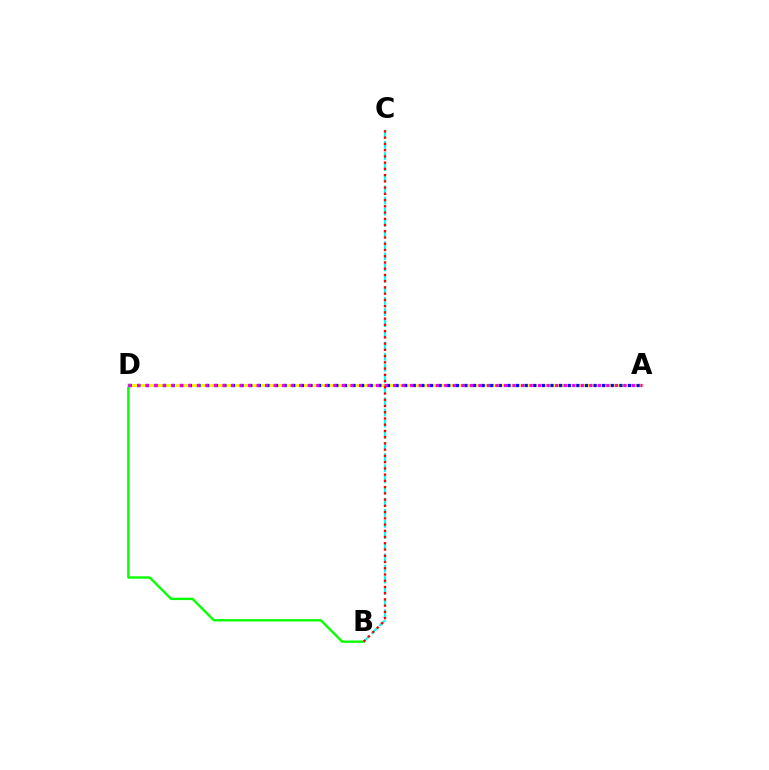{('B', 'D'): [{'color': '#08ff00', 'line_style': 'solid', 'thickness': 1.71}], ('A', 'D'): [{'color': '#fcf500', 'line_style': 'solid', 'thickness': 2.11}, {'color': '#0010ff', 'line_style': 'dotted', 'thickness': 2.34}, {'color': '#ee00ff', 'line_style': 'dotted', 'thickness': 2.32}], ('B', 'C'): [{'color': '#00fff6', 'line_style': 'dashed', 'thickness': 1.51}, {'color': '#ff0000', 'line_style': 'dotted', 'thickness': 1.7}]}